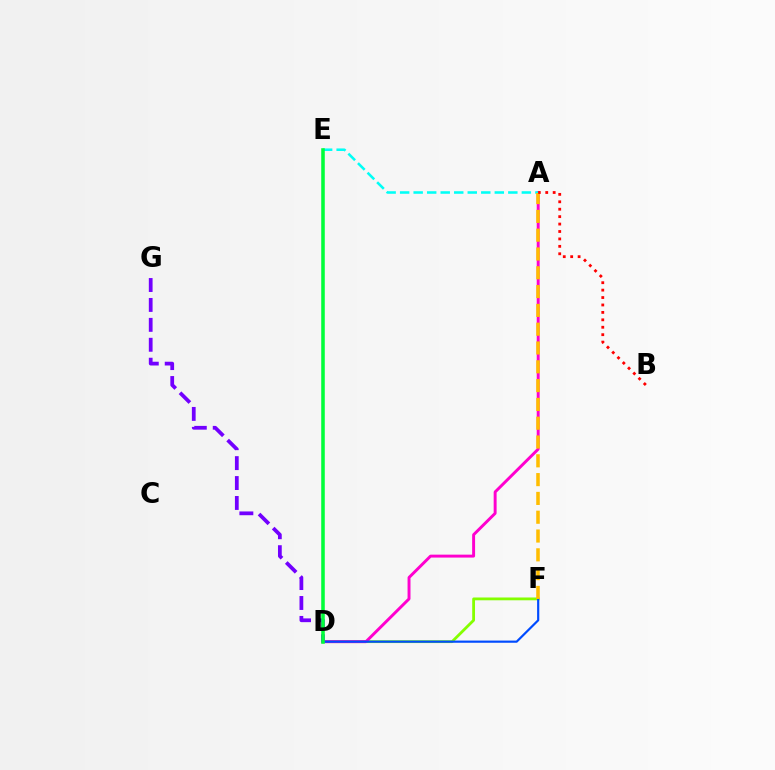{('D', 'F'): [{'color': '#84ff00', 'line_style': 'solid', 'thickness': 2.02}, {'color': '#004bff', 'line_style': 'solid', 'thickness': 1.57}], ('A', 'D'): [{'color': '#ff00cf', 'line_style': 'solid', 'thickness': 2.11}], ('A', 'E'): [{'color': '#00fff6', 'line_style': 'dashed', 'thickness': 1.84}], ('A', 'F'): [{'color': '#ffbd00', 'line_style': 'dashed', 'thickness': 2.55}], ('D', 'G'): [{'color': '#7200ff', 'line_style': 'dashed', 'thickness': 2.71}], ('A', 'B'): [{'color': '#ff0000', 'line_style': 'dotted', 'thickness': 2.02}], ('D', 'E'): [{'color': '#00ff39', 'line_style': 'solid', 'thickness': 2.55}]}